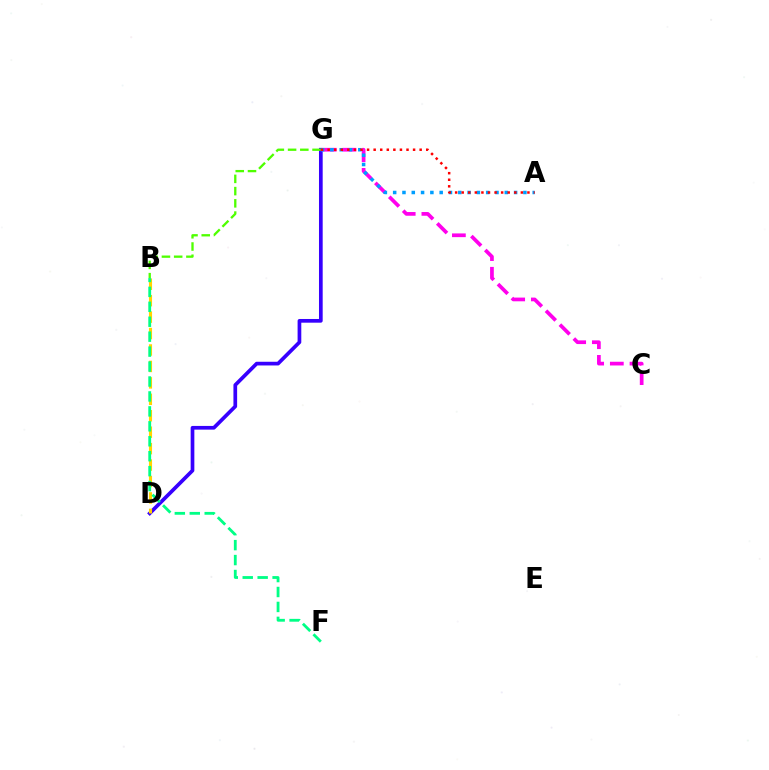{('D', 'G'): [{'color': '#3700ff', 'line_style': 'solid', 'thickness': 2.66}], ('C', 'G'): [{'color': '#ff00ed', 'line_style': 'dashed', 'thickness': 2.67}], ('A', 'G'): [{'color': '#009eff', 'line_style': 'dotted', 'thickness': 2.53}, {'color': '#ff0000', 'line_style': 'dotted', 'thickness': 1.79}], ('B', 'G'): [{'color': '#4fff00', 'line_style': 'dashed', 'thickness': 1.66}], ('B', 'D'): [{'color': '#ffd500', 'line_style': 'dashed', 'thickness': 2.23}], ('B', 'F'): [{'color': '#00ff86', 'line_style': 'dashed', 'thickness': 2.03}]}